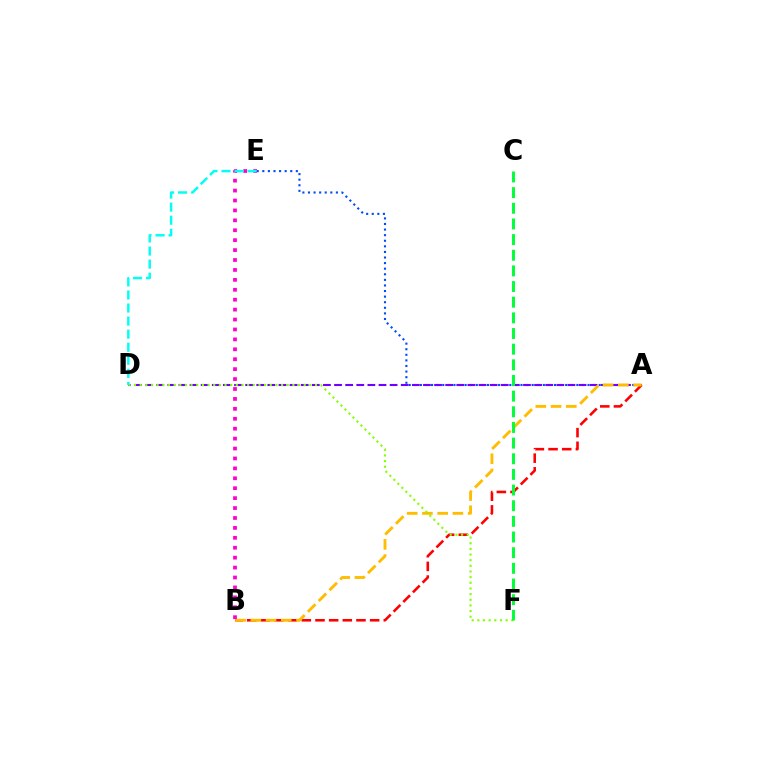{('A', 'E'): [{'color': '#004bff', 'line_style': 'dotted', 'thickness': 1.52}], ('A', 'D'): [{'color': '#7200ff', 'line_style': 'dashed', 'thickness': 1.51}], ('A', 'B'): [{'color': '#ff0000', 'line_style': 'dashed', 'thickness': 1.86}, {'color': '#ffbd00', 'line_style': 'dashed', 'thickness': 2.07}], ('B', 'E'): [{'color': '#ff00cf', 'line_style': 'dotted', 'thickness': 2.7}], ('D', 'F'): [{'color': '#84ff00', 'line_style': 'dotted', 'thickness': 1.54}], ('D', 'E'): [{'color': '#00fff6', 'line_style': 'dashed', 'thickness': 1.77}], ('C', 'F'): [{'color': '#00ff39', 'line_style': 'dashed', 'thickness': 2.13}]}